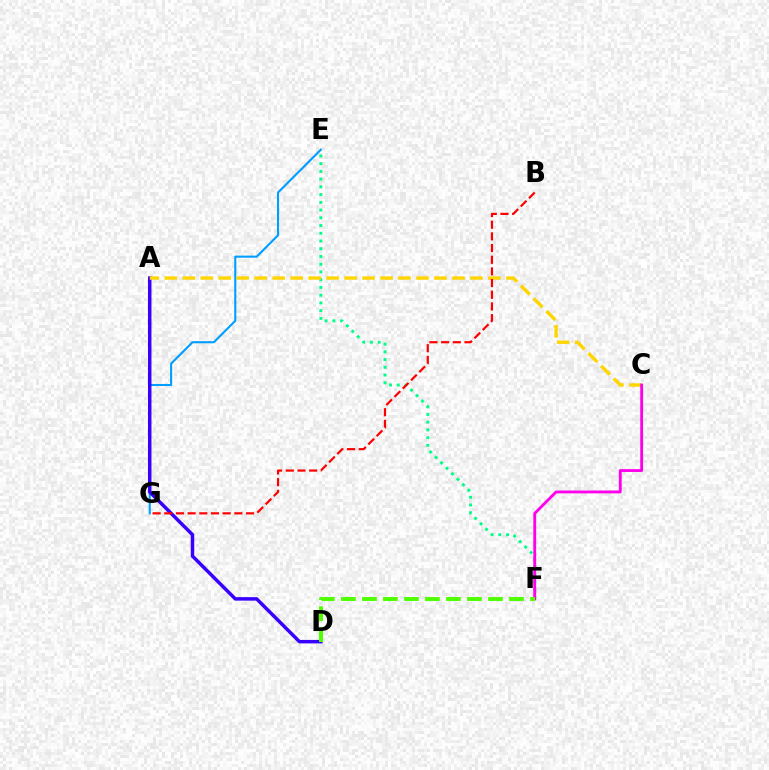{('E', 'G'): [{'color': '#009eff', 'line_style': 'solid', 'thickness': 1.51}], ('E', 'F'): [{'color': '#00ff86', 'line_style': 'dotted', 'thickness': 2.1}], ('A', 'D'): [{'color': '#3700ff', 'line_style': 'solid', 'thickness': 2.5}], ('A', 'C'): [{'color': '#ffd500', 'line_style': 'dashed', 'thickness': 2.44}], ('B', 'G'): [{'color': '#ff0000', 'line_style': 'dashed', 'thickness': 1.59}], ('C', 'F'): [{'color': '#ff00ed', 'line_style': 'solid', 'thickness': 2.06}], ('D', 'F'): [{'color': '#4fff00', 'line_style': 'dashed', 'thickness': 2.85}]}